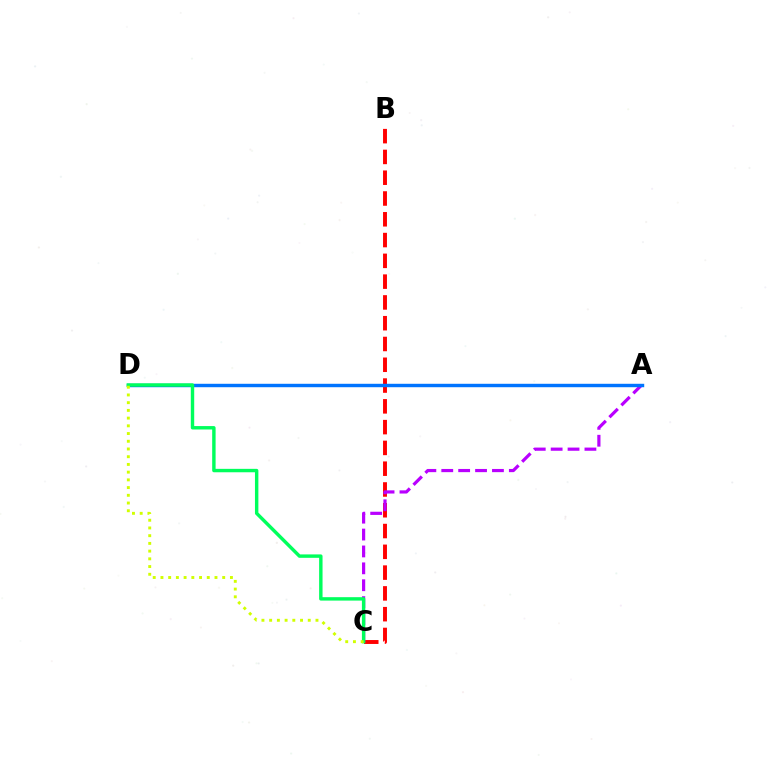{('B', 'C'): [{'color': '#ff0000', 'line_style': 'dashed', 'thickness': 2.82}], ('A', 'C'): [{'color': '#b900ff', 'line_style': 'dashed', 'thickness': 2.29}], ('A', 'D'): [{'color': '#0074ff', 'line_style': 'solid', 'thickness': 2.47}], ('C', 'D'): [{'color': '#00ff5c', 'line_style': 'solid', 'thickness': 2.46}, {'color': '#d1ff00', 'line_style': 'dotted', 'thickness': 2.1}]}